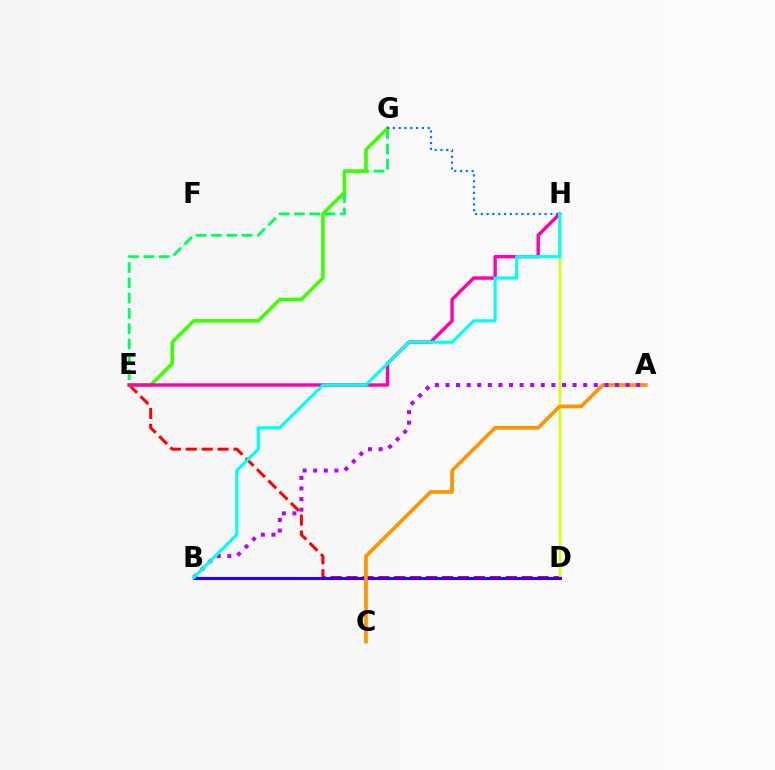{('D', 'E'): [{'color': '#ff0000', 'line_style': 'dashed', 'thickness': 2.16}], ('E', 'G'): [{'color': '#00ff5c', 'line_style': 'dashed', 'thickness': 2.08}, {'color': '#3dff00', 'line_style': 'solid', 'thickness': 2.57}], ('D', 'H'): [{'color': '#d1ff00', 'line_style': 'solid', 'thickness': 1.8}], ('G', 'H'): [{'color': '#0074ff', 'line_style': 'dotted', 'thickness': 1.58}], ('E', 'H'): [{'color': '#ff00ac', 'line_style': 'solid', 'thickness': 2.46}], ('B', 'D'): [{'color': '#2500ff', 'line_style': 'solid', 'thickness': 2.23}], ('A', 'C'): [{'color': '#ff9400', 'line_style': 'solid', 'thickness': 2.64}], ('A', 'B'): [{'color': '#b900ff', 'line_style': 'dotted', 'thickness': 2.88}], ('B', 'H'): [{'color': '#00fff6', 'line_style': 'solid', 'thickness': 2.28}]}